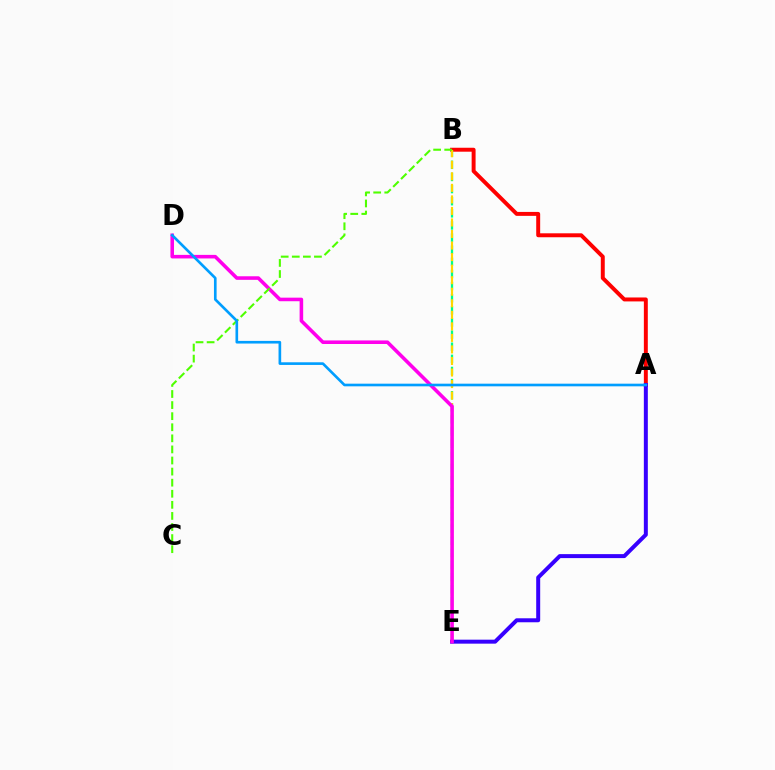{('A', 'B'): [{'color': '#ff0000', 'line_style': 'solid', 'thickness': 2.84}], ('B', 'E'): [{'color': '#00ff86', 'line_style': 'dashed', 'thickness': 1.65}, {'color': '#ffd500', 'line_style': 'dashed', 'thickness': 1.57}], ('A', 'E'): [{'color': '#3700ff', 'line_style': 'solid', 'thickness': 2.87}], ('D', 'E'): [{'color': '#ff00ed', 'line_style': 'solid', 'thickness': 2.57}], ('B', 'C'): [{'color': '#4fff00', 'line_style': 'dashed', 'thickness': 1.51}], ('A', 'D'): [{'color': '#009eff', 'line_style': 'solid', 'thickness': 1.91}]}